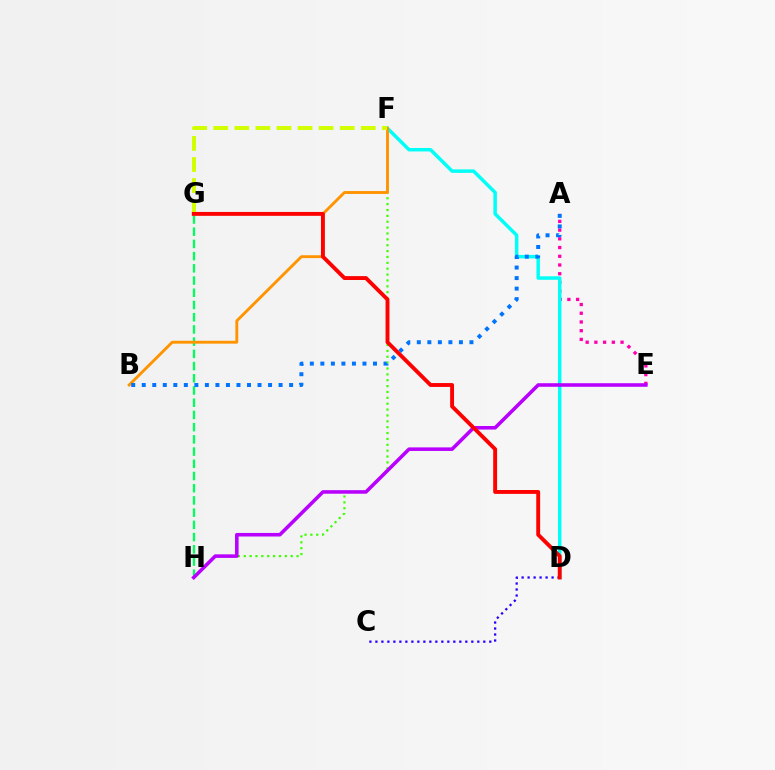{('G', 'H'): [{'color': '#00ff5c', 'line_style': 'dashed', 'thickness': 1.66}], ('C', 'D'): [{'color': '#2500ff', 'line_style': 'dotted', 'thickness': 1.63}], ('F', 'H'): [{'color': '#3dff00', 'line_style': 'dotted', 'thickness': 1.59}], ('A', 'E'): [{'color': '#ff00ac', 'line_style': 'dotted', 'thickness': 2.37}], ('D', 'F'): [{'color': '#00fff6', 'line_style': 'solid', 'thickness': 2.5}], ('B', 'F'): [{'color': '#ff9400', 'line_style': 'solid', 'thickness': 2.07}], ('F', 'G'): [{'color': '#d1ff00', 'line_style': 'dashed', 'thickness': 2.86}], ('E', 'H'): [{'color': '#b900ff', 'line_style': 'solid', 'thickness': 2.56}], ('A', 'B'): [{'color': '#0074ff', 'line_style': 'dotted', 'thickness': 2.86}], ('D', 'G'): [{'color': '#ff0000', 'line_style': 'solid', 'thickness': 2.8}]}